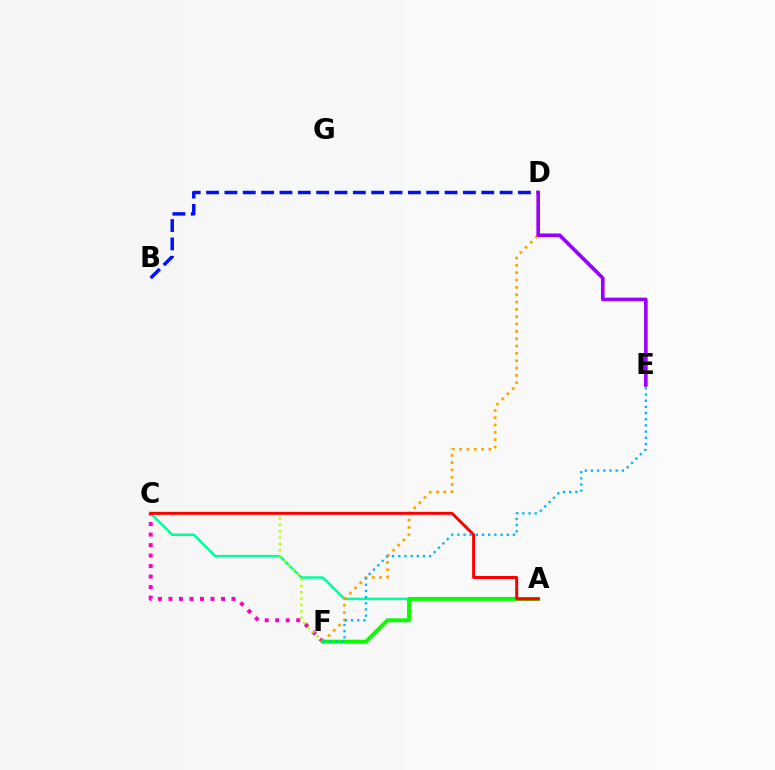{('B', 'D'): [{'color': '#0010ff', 'line_style': 'dashed', 'thickness': 2.49}], ('A', 'C'): [{'color': '#00ff9d', 'line_style': 'solid', 'thickness': 1.79}, {'color': '#ff0000', 'line_style': 'solid', 'thickness': 2.14}], ('C', 'F'): [{'color': '#ff00bd', 'line_style': 'dotted', 'thickness': 2.86}, {'color': '#b3ff00', 'line_style': 'dotted', 'thickness': 1.73}], ('D', 'F'): [{'color': '#ffa500', 'line_style': 'dotted', 'thickness': 1.99}], ('A', 'F'): [{'color': '#08ff00', 'line_style': 'solid', 'thickness': 2.83}], ('D', 'E'): [{'color': '#9b00ff', 'line_style': 'solid', 'thickness': 2.61}], ('E', 'F'): [{'color': '#00b5ff', 'line_style': 'dotted', 'thickness': 1.68}]}